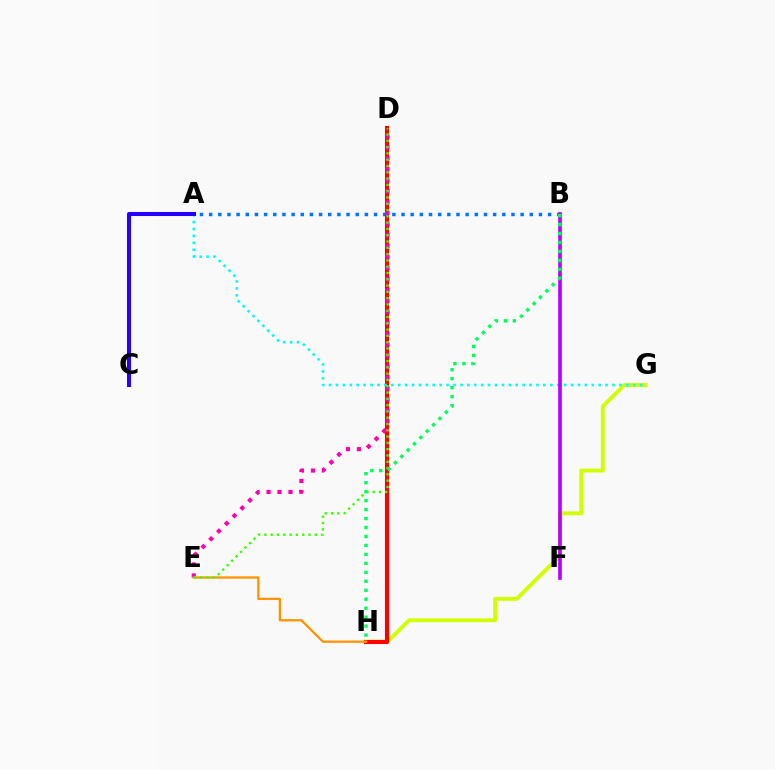{('A', 'B'): [{'color': '#0074ff', 'line_style': 'dotted', 'thickness': 2.49}], ('G', 'H'): [{'color': '#d1ff00', 'line_style': 'solid', 'thickness': 2.79}], ('D', 'H'): [{'color': '#ff0000', 'line_style': 'solid', 'thickness': 2.94}], ('D', 'E'): [{'color': '#ff00ac', 'line_style': 'dotted', 'thickness': 2.98}, {'color': '#3dff00', 'line_style': 'dotted', 'thickness': 1.71}], ('A', 'G'): [{'color': '#00fff6', 'line_style': 'dotted', 'thickness': 1.88}], ('B', 'F'): [{'color': '#b900ff', 'line_style': 'solid', 'thickness': 2.63}], ('A', 'C'): [{'color': '#2500ff', 'line_style': 'solid', 'thickness': 2.92}], ('E', 'H'): [{'color': '#ff9400', 'line_style': 'solid', 'thickness': 1.65}], ('B', 'H'): [{'color': '#00ff5c', 'line_style': 'dotted', 'thickness': 2.44}]}